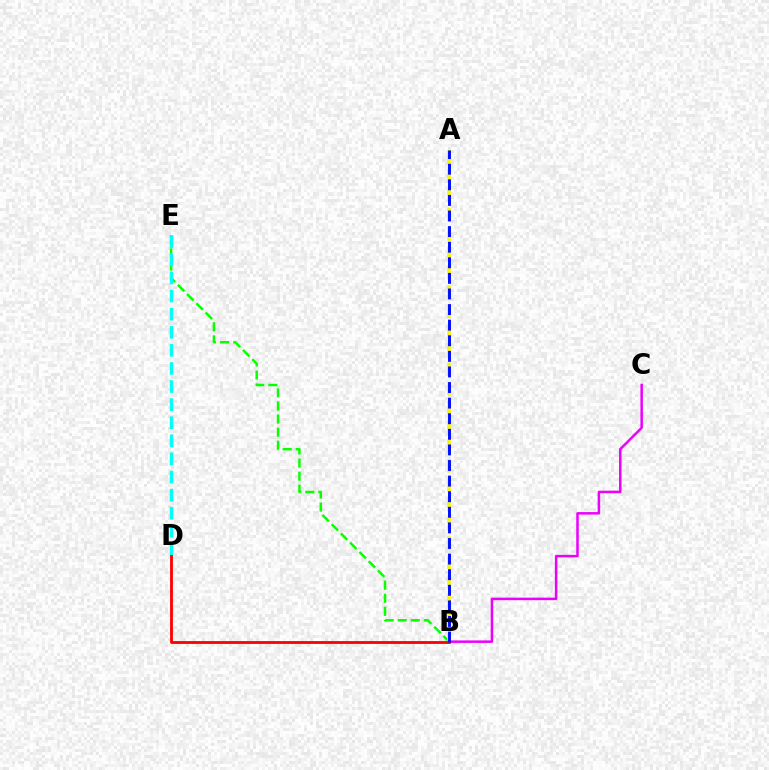{('B', 'E'): [{'color': '#08ff00', 'line_style': 'dashed', 'thickness': 1.78}], ('D', 'E'): [{'color': '#00fff6', 'line_style': 'dashed', 'thickness': 2.46}], ('A', 'B'): [{'color': '#fcf500', 'line_style': 'dashed', 'thickness': 2.62}, {'color': '#0010ff', 'line_style': 'dashed', 'thickness': 2.12}], ('B', 'C'): [{'color': '#ee00ff', 'line_style': 'solid', 'thickness': 1.81}], ('B', 'D'): [{'color': '#ff0000', 'line_style': 'solid', 'thickness': 2.03}]}